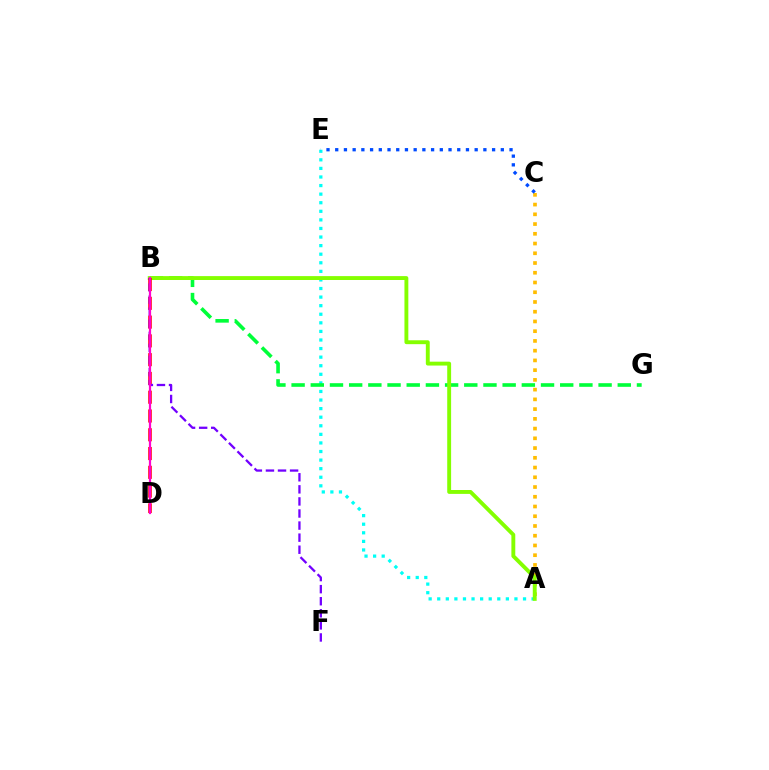{('A', 'C'): [{'color': '#ffbd00', 'line_style': 'dotted', 'thickness': 2.65}], ('A', 'E'): [{'color': '#00fff6', 'line_style': 'dotted', 'thickness': 2.33}], ('C', 'E'): [{'color': '#004bff', 'line_style': 'dotted', 'thickness': 2.37}], ('B', 'G'): [{'color': '#00ff39', 'line_style': 'dashed', 'thickness': 2.61}], ('A', 'B'): [{'color': '#84ff00', 'line_style': 'solid', 'thickness': 2.8}], ('B', 'D'): [{'color': '#ff0000', 'line_style': 'dashed', 'thickness': 2.55}, {'color': '#ff00cf', 'line_style': 'solid', 'thickness': 1.6}], ('B', 'F'): [{'color': '#7200ff', 'line_style': 'dashed', 'thickness': 1.64}]}